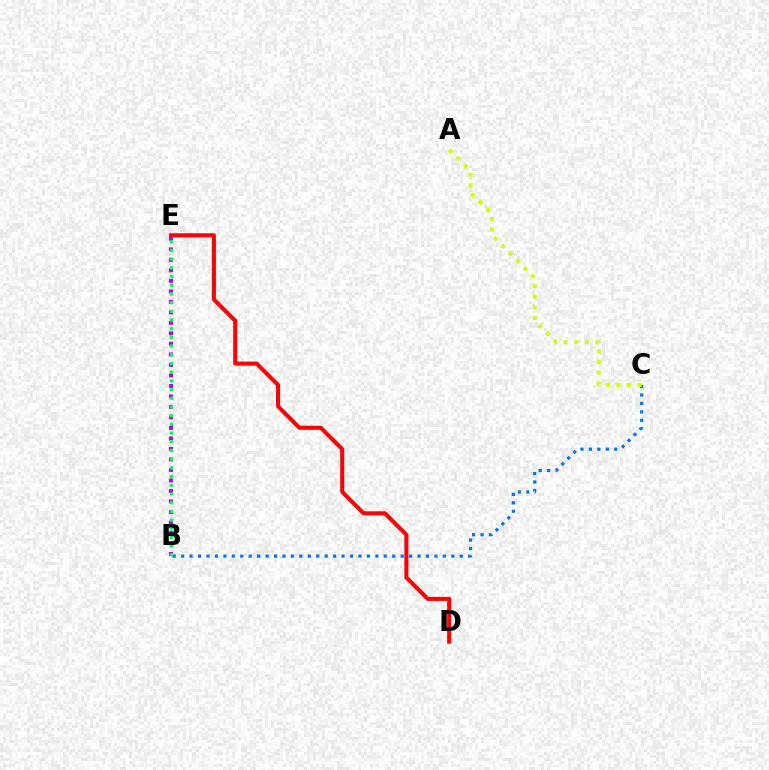{('B', 'C'): [{'color': '#0074ff', 'line_style': 'dotted', 'thickness': 2.29}], ('B', 'E'): [{'color': '#b900ff', 'line_style': 'dotted', 'thickness': 2.85}, {'color': '#00ff5c', 'line_style': 'dotted', 'thickness': 2.36}], ('D', 'E'): [{'color': '#ff0000', 'line_style': 'solid', 'thickness': 2.92}], ('A', 'C'): [{'color': '#d1ff00', 'line_style': 'dotted', 'thickness': 2.89}]}